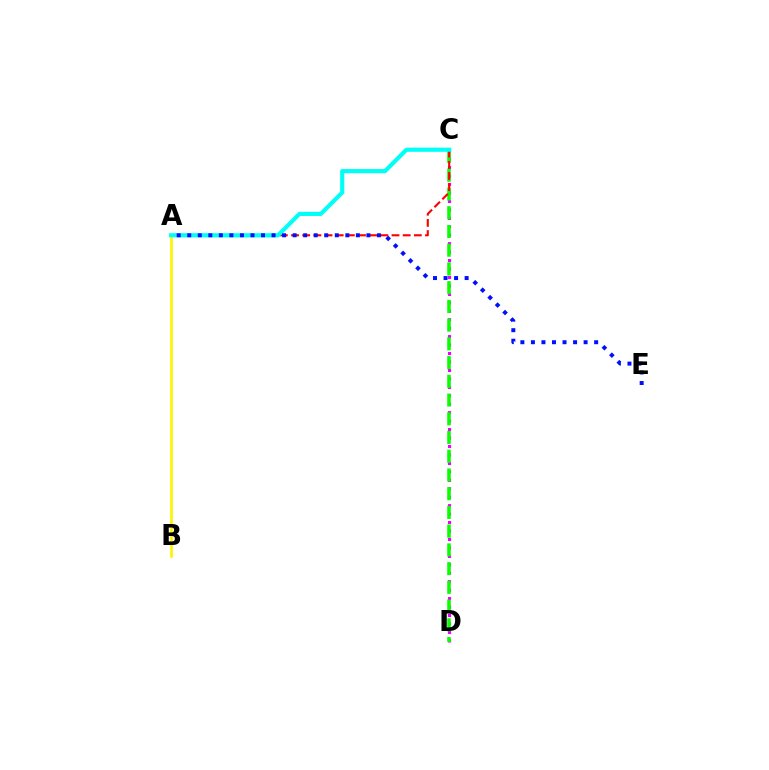{('C', 'D'): [{'color': '#ee00ff', 'line_style': 'dotted', 'thickness': 2.3}, {'color': '#08ff00', 'line_style': 'dashed', 'thickness': 2.54}], ('A', 'C'): [{'color': '#ff0000', 'line_style': 'dashed', 'thickness': 1.52}, {'color': '#00fff6', 'line_style': 'solid', 'thickness': 2.99}], ('A', 'B'): [{'color': '#fcf500', 'line_style': 'solid', 'thickness': 1.94}], ('A', 'E'): [{'color': '#0010ff', 'line_style': 'dotted', 'thickness': 2.86}]}